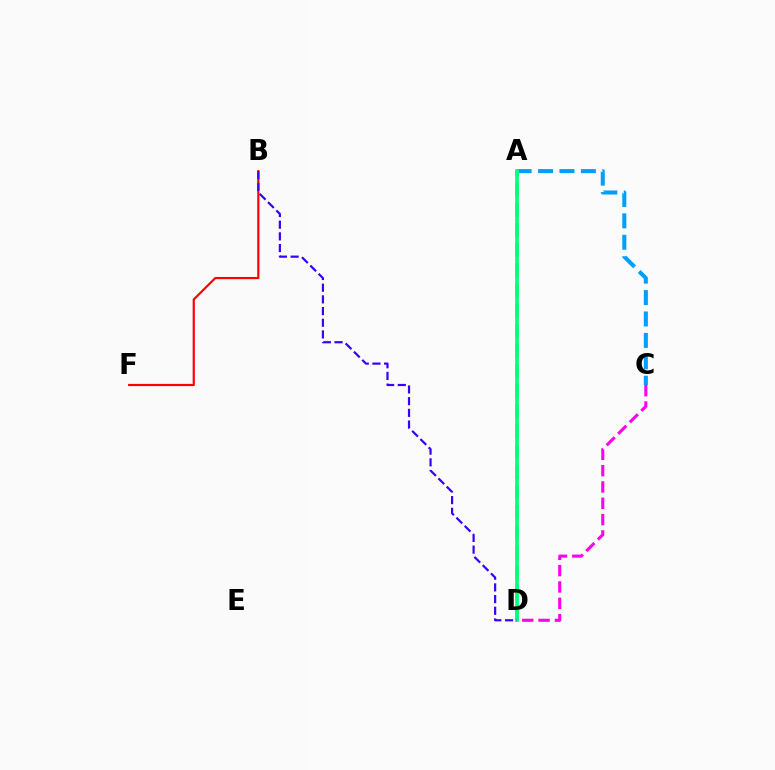{('B', 'F'): [{'color': '#ff0000', 'line_style': 'solid', 'thickness': 1.58}], ('A', 'C'): [{'color': '#009eff', 'line_style': 'dashed', 'thickness': 2.91}], ('A', 'D'): [{'color': '#ffd500', 'line_style': 'dotted', 'thickness': 1.57}, {'color': '#4fff00', 'line_style': 'dashed', 'thickness': 2.74}, {'color': '#00ff86', 'line_style': 'solid', 'thickness': 2.64}], ('C', 'D'): [{'color': '#ff00ed', 'line_style': 'dashed', 'thickness': 2.22}], ('B', 'D'): [{'color': '#3700ff', 'line_style': 'dashed', 'thickness': 1.59}]}